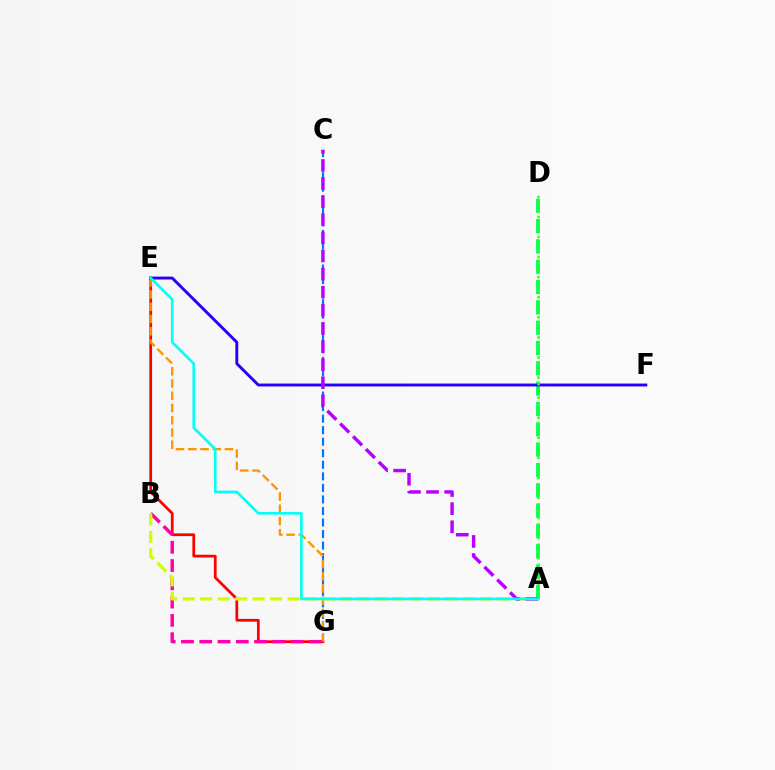{('A', 'D'): [{'color': '#00ff5c', 'line_style': 'dashed', 'thickness': 2.76}, {'color': '#3dff00', 'line_style': 'dotted', 'thickness': 1.82}], ('C', 'G'): [{'color': '#0074ff', 'line_style': 'dashed', 'thickness': 1.57}], ('E', 'G'): [{'color': '#ff0000', 'line_style': 'solid', 'thickness': 1.97}, {'color': '#ff9400', 'line_style': 'dashed', 'thickness': 1.66}], ('B', 'G'): [{'color': '#ff00ac', 'line_style': 'dashed', 'thickness': 2.48}], ('E', 'F'): [{'color': '#2500ff', 'line_style': 'solid', 'thickness': 2.08}], ('A', 'B'): [{'color': '#d1ff00', 'line_style': 'dashed', 'thickness': 2.37}], ('A', 'C'): [{'color': '#b900ff', 'line_style': 'dashed', 'thickness': 2.46}], ('A', 'E'): [{'color': '#00fff6', 'line_style': 'solid', 'thickness': 1.88}]}